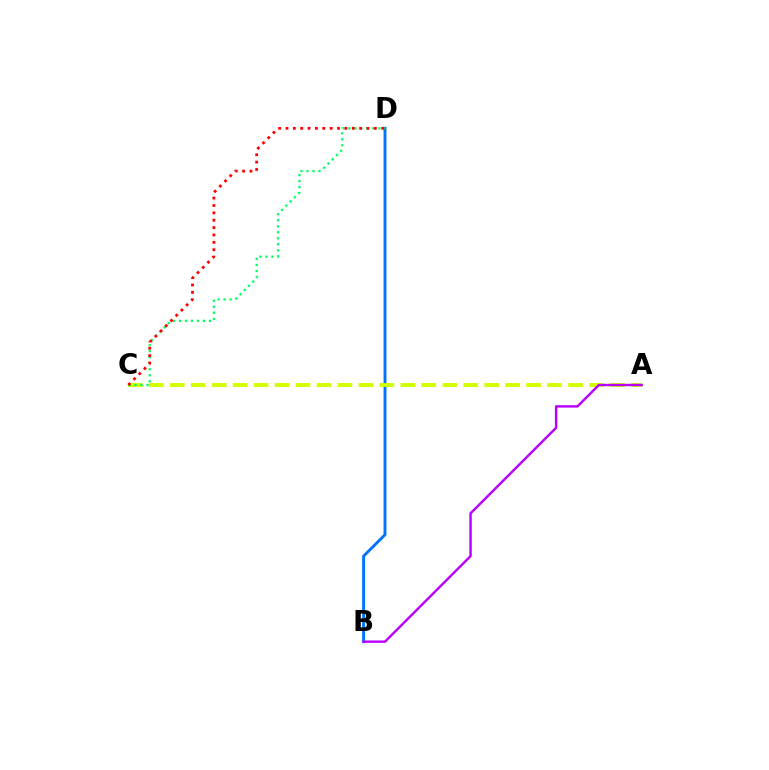{('B', 'D'): [{'color': '#0074ff', 'line_style': 'solid', 'thickness': 2.09}], ('A', 'C'): [{'color': '#d1ff00', 'line_style': 'dashed', 'thickness': 2.85}], ('C', 'D'): [{'color': '#00ff5c', 'line_style': 'dotted', 'thickness': 1.63}, {'color': '#ff0000', 'line_style': 'dotted', 'thickness': 2.0}], ('A', 'B'): [{'color': '#b900ff', 'line_style': 'solid', 'thickness': 1.73}]}